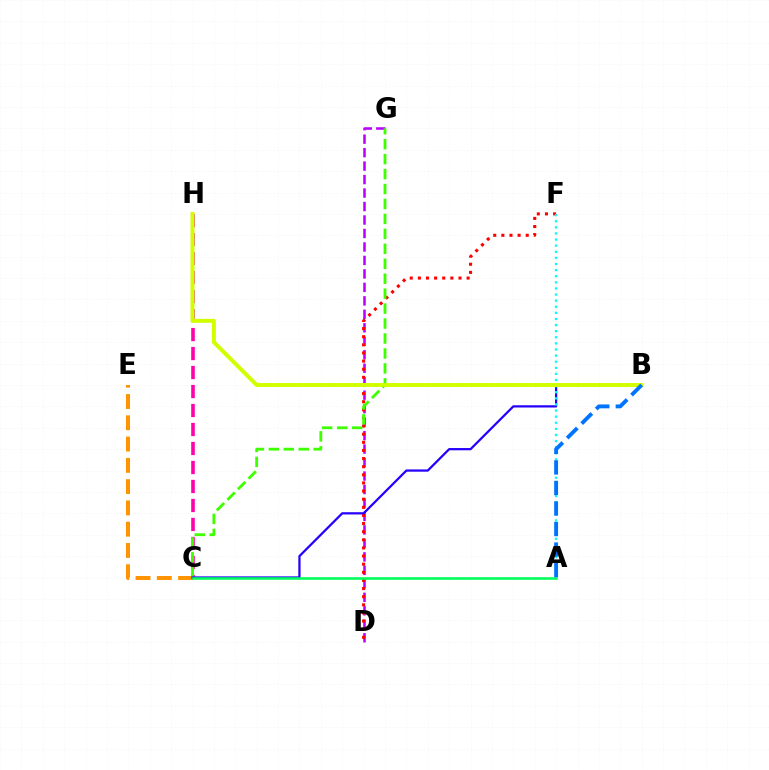{('D', 'G'): [{'color': '#b900ff', 'line_style': 'dashed', 'thickness': 1.83}], ('C', 'H'): [{'color': '#ff00ac', 'line_style': 'dashed', 'thickness': 2.58}], ('C', 'E'): [{'color': '#ff9400', 'line_style': 'dashed', 'thickness': 2.89}], ('D', 'F'): [{'color': '#ff0000', 'line_style': 'dotted', 'thickness': 2.21}], ('C', 'G'): [{'color': '#3dff00', 'line_style': 'dashed', 'thickness': 2.03}], ('B', 'C'): [{'color': '#2500ff', 'line_style': 'solid', 'thickness': 1.62}], ('A', 'C'): [{'color': '#00ff5c', 'line_style': 'solid', 'thickness': 1.86}], ('A', 'F'): [{'color': '#00fff6', 'line_style': 'dotted', 'thickness': 1.66}], ('B', 'H'): [{'color': '#d1ff00', 'line_style': 'solid', 'thickness': 2.86}], ('A', 'B'): [{'color': '#0074ff', 'line_style': 'dashed', 'thickness': 2.79}]}